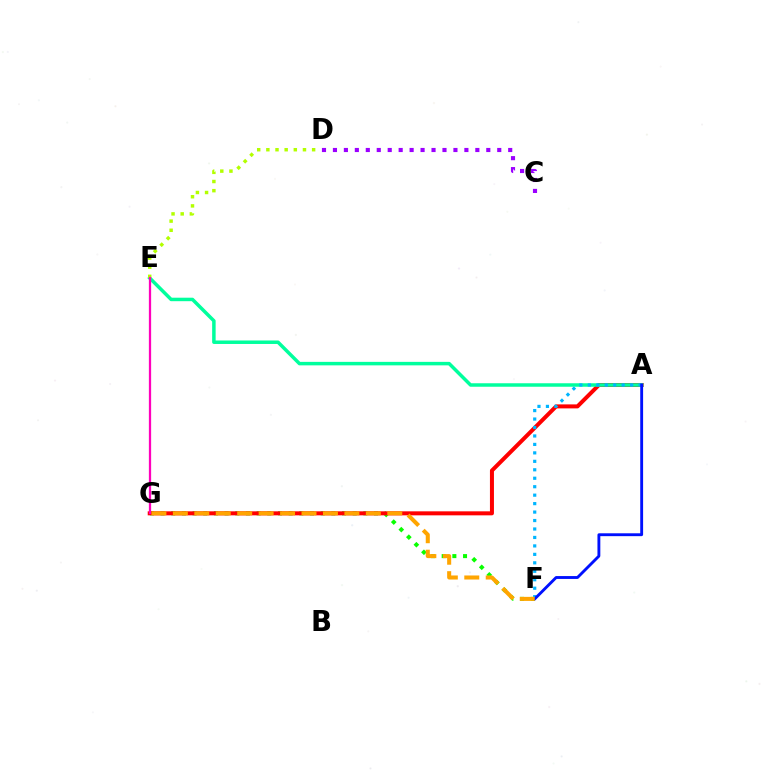{('F', 'G'): [{'color': '#08ff00', 'line_style': 'dotted', 'thickness': 2.9}, {'color': '#ffa500', 'line_style': 'dashed', 'thickness': 2.91}], ('C', 'D'): [{'color': '#9b00ff', 'line_style': 'dotted', 'thickness': 2.98}], ('A', 'G'): [{'color': '#ff0000', 'line_style': 'solid', 'thickness': 2.88}], ('A', 'E'): [{'color': '#00ff9d', 'line_style': 'solid', 'thickness': 2.51}], ('D', 'E'): [{'color': '#b3ff00', 'line_style': 'dotted', 'thickness': 2.49}], ('A', 'F'): [{'color': '#00b5ff', 'line_style': 'dotted', 'thickness': 2.3}, {'color': '#0010ff', 'line_style': 'solid', 'thickness': 2.06}], ('E', 'G'): [{'color': '#ff00bd', 'line_style': 'solid', 'thickness': 1.63}]}